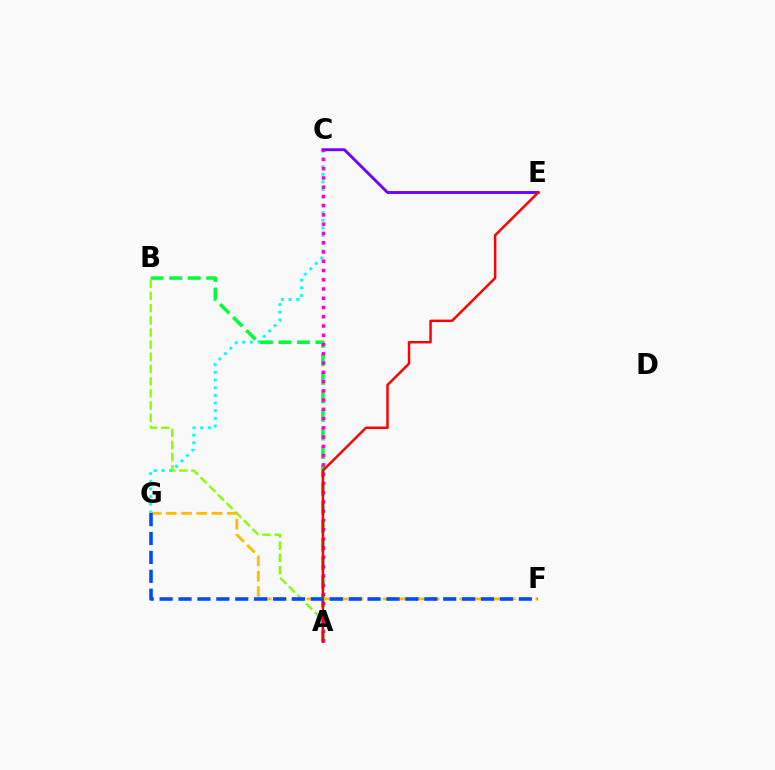{('A', 'B'): [{'color': '#84ff00', 'line_style': 'dashed', 'thickness': 1.66}, {'color': '#00ff39', 'line_style': 'dashed', 'thickness': 2.52}], ('C', 'G'): [{'color': '#00fff6', 'line_style': 'dotted', 'thickness': 2.08}], ('C', 'E'): [{'color': '#7200ff', 'line_style': 'solid', 'thickness': 2.07}], ('A', 'C'): [{'color': '#ff00cf', 'line_style': 'dotted', 'thickness': 2.51}], ('A', 'E'): [{'color': '#ff0000', 'line_style': 'solid', 'thickness': 1.78}], ('F', 'G'): [{'color': '#ffbd00', 'line_style': 'dashed', 'thickness': 2.07}, {'color': '#004bff', 'line_style': 'dashed', 'thickness': 2.57}]}